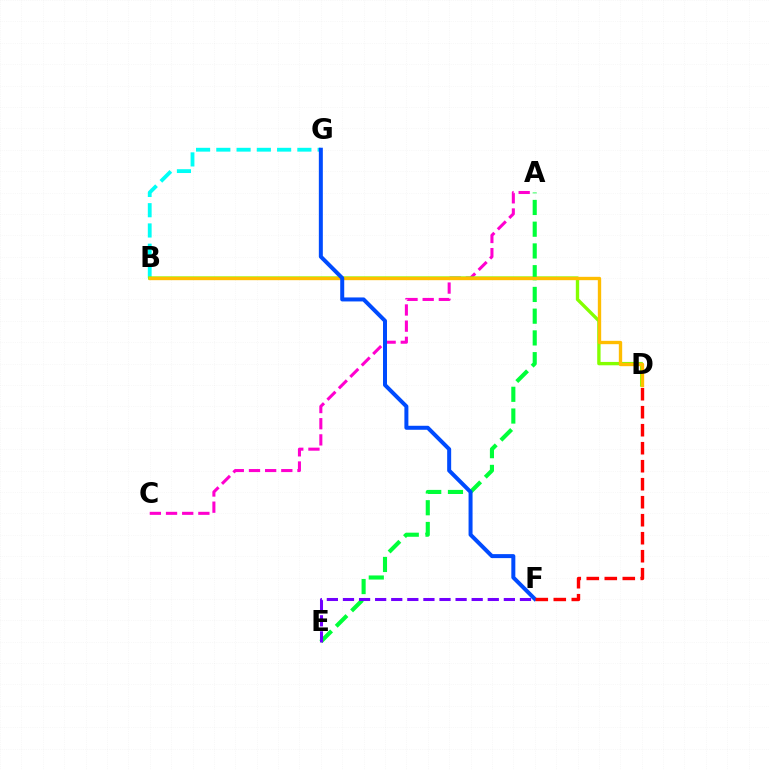{('B', 'G'): [{'color': '#00fff6', 'line_style': 'dashed', 'thickness': 2.75}], ('A', 'C'): [{'color': '#ff00cf', 'line_style': 'dashed', 'thickness': 2.2}], ('B', 'D'): [{'color': '#84ff00', 'line_style': 'solid', 'thickness': 2.42}, {'color': '#ffbd00', 'line_style': 'solid', 'thickness': 2.42}], ('A', 'E'): [{'color': '#00ff39', 'line_style': 'dashed', 'thickness': 2.95}], ('E', 'F'): [{'color': '#7200ff', 'line_style': 'dashed', 'thickness': 2.19}], ('F', 'G'): [{'color': '#004bff', 'line_style': 'solid', 'thickness': 2.88}], ('D', 'F'): [{'color': '#ff0000', 'line_style': 'dashed', 'thickness': 2.45}]}